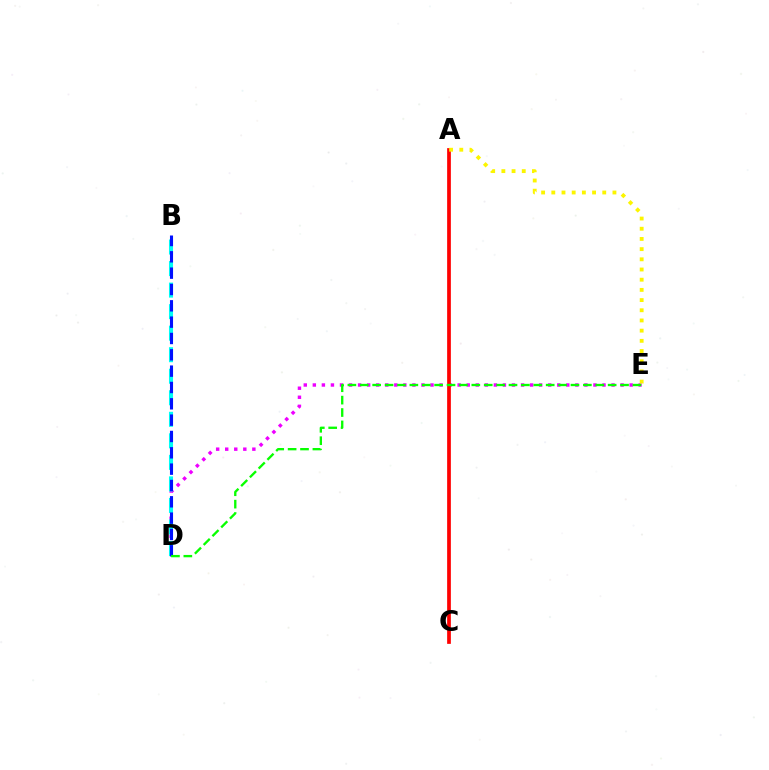{('D', 'E'): [{'color': '#ee00ff', 'line_style': 'dotted', 'thickness': 2.46}, {'color': '#08ff00', 'line_style': 'dashed', 'thickness': 1.68}], ('B', 'D'): [{'color': '#00fff6', 'line_style': 'dashed', 'thickness': 2.92}, {'color': '#0010ff', 'line_style': 'dashed', 'thickness': 2.22}], ('A', 'C'): [{'color': '#ff0000', 'line_style': 'solid', 'thickness': 2.68}], ('A', 'E'): [{'color': '#fcf500', 'line_style': 'dotted', 'thickness': 2.77}]}